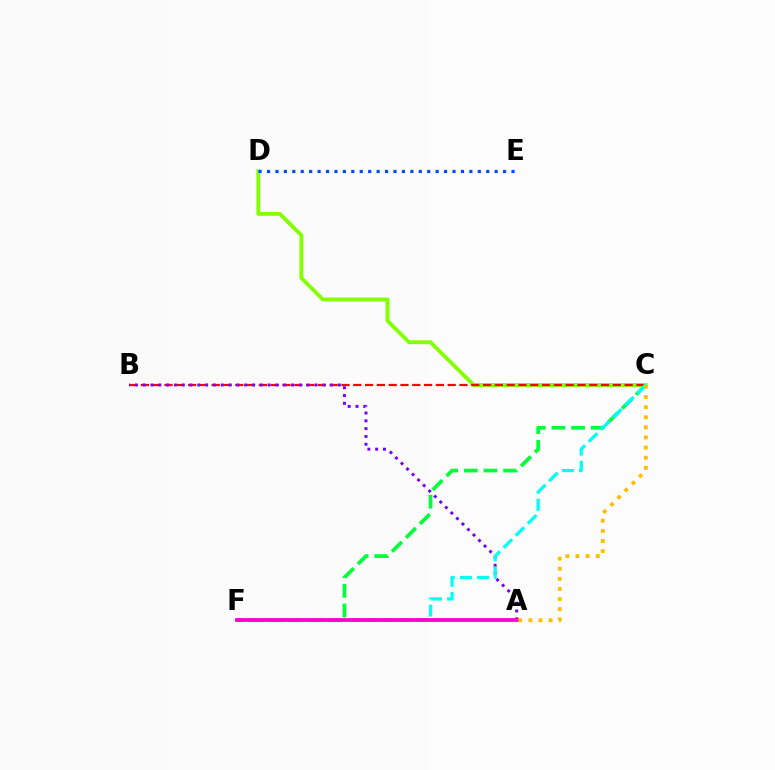{('C', 'D'): [{'color': '#84ff00', 'line_style': 'solid', 'thickness': 2.78}], ('B', 'C'): [{'color': '#ff0000', 'line_style': 'dashed', 'thickness': 1.6}], ('C', 'F'): [{'color': '#00ff39', 'line_style': 'dashed', 'thickness': 2.67}, {'color': '#00fff6', 'line_style': 'dashed', 'thickness': 2.33}], ('A', 'B'): [{'color': '#7200ff', 'line_style': 'dotted', 'thickness': 2.12}], ('A', 'F'): [{'color': '#ff00cf', 'line_style': 'solid', 'thickness': 2.74}], ('A', 'C'): [{'color': '#ffbd00', 'line_style': 'dotted', 'thickness': 2.75}], ('D', 'E'): [{'color': '#004bff', 'line_style': 'dotted', 'thickness': 2.29}]}